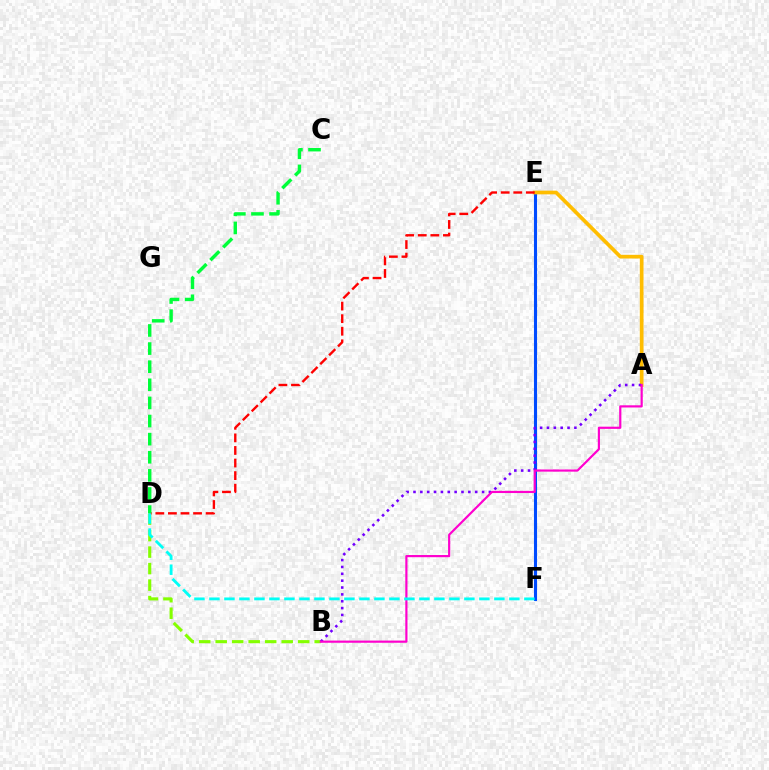{('E', 'F'): [{'color': '#004bff', 'line_style': 'solid', 'thickness': 2.22}], ('B', 'D'): [{'color': '#84ff00', 'line_style': 'dashed', 'thickness': 2.24}], ('A', 'E'): [{'color': '#ffbd00', 'line_style': 'solid', 'thickness': 2.66}], ('D', 'E'): [{'color': '#ff0000', 'line_style': 'dashed', 'thickness': 1.71}], ('A', 'B'): [{'color': '#7200ff', 'line_style': 'dotted', 'thickness': 1.86}, {'color': '#ff00cf', 'line_style': 'solid', 'thickness': 1.57}], ('C', 'D'): [{'color': '#00ff39', 'line_style': 'dashed', 'thickness': 2.46}], ('D', 'F'): [{'color': '#00fff6', 'line_style': 'dashed', 'thickness': 2.04}]}